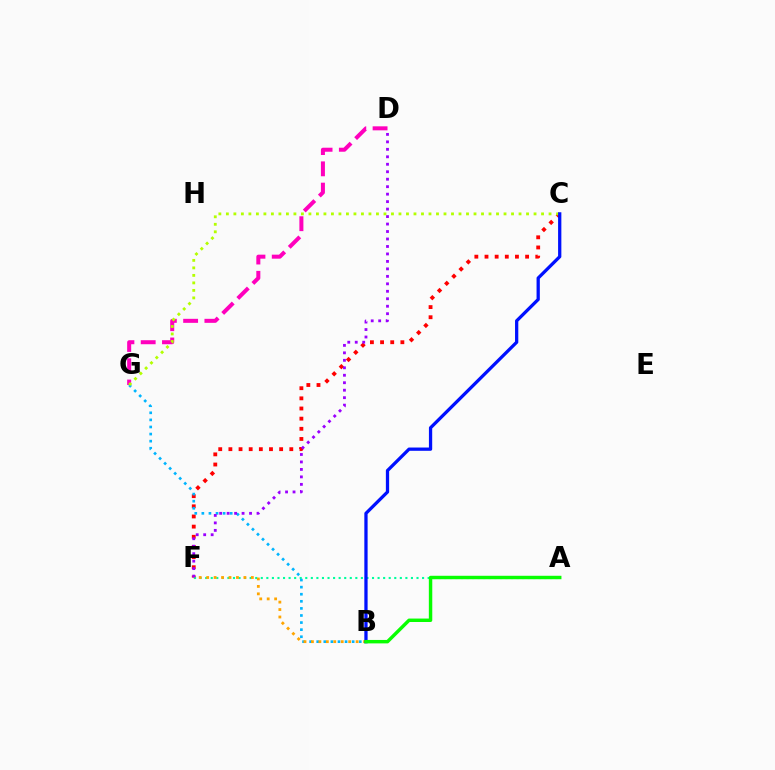{('C', 'F'): [{'color': '#ff0000', 'line_style': 'dotted', 'thickness': 2.76}], ('D', 'G'): [{'color': '#ff00bd', 'line_style': 'dashed', 'thickness': 2.89}], ('A', 'F'): [{'color': '#00ff9d', 'line_style': 'dotted', 'thickness': 1.51}], ('B', 'G'): [{'color': '#00b5ff', 'line_style': 'dotted', 'thickness': 1.93}], ('B', 'F'): [{'color': '#ffa500', 'line_style': 'dotted', 'thickness': 2.02}], ('C', 'G'): [{'color': '#b3ff00', 'line_style': 'dotted', 'thickness': 2.04}], ('B', 'C'): [{'color': '#0010ff', 'line_style': 'solid', 'thickness': 2.35}], ('D', 'F'): [{'color': '#9b00ff', 'line_style': 'dotted', 'thickness': 2.03}], ('A', 'B'): [{'color': '#08ff00', 'line_style': 'solid', 'thickness': 2.47}]}